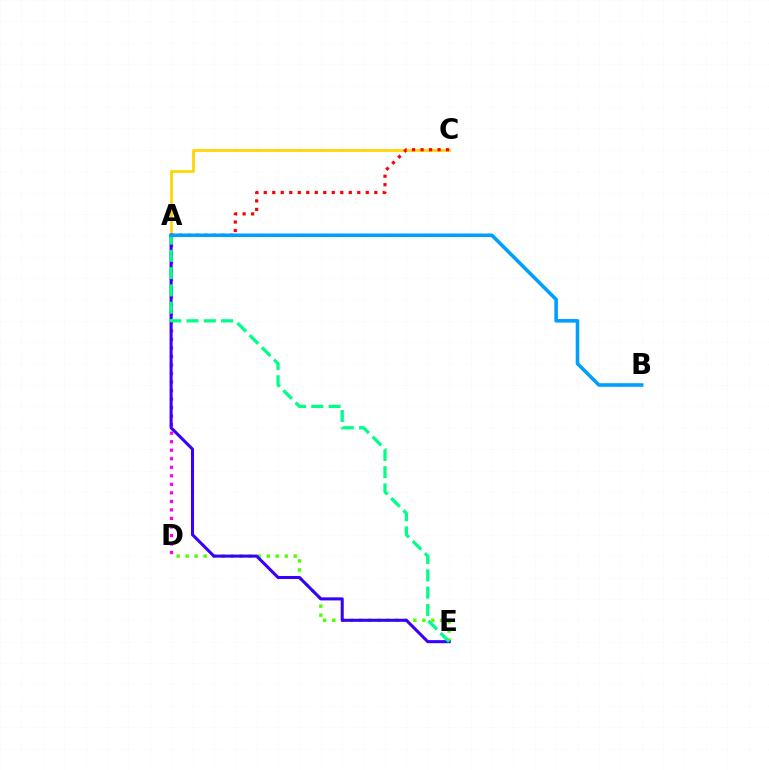{('A', 'C'): [{'color': '#ffd500', 'line_style': 'solid', 'thickness': 1.99}, {'color': '#ff0000', 'line_style': 'dotted', 'thickness': 2.31}], ('D', 'E'): [{'color': '#4fff00', 'line_style': 'dotted', 'thickness': 2.45}], ('A', 'D'): [{'color': '#ff00ed', 'line_style': 'dotted', 'thickness': 2.32}], ('A', 'E'): [{'color': '#3700ff', 'line_style': 'solid', 'thickness': 2.21}, {'color': '#00ff86', 'line_style': 'dashed', 'thickness': 2.35}], ('A', 'B'): [{'color': '#009eff', 'line_style': 'solid', 'thickness': 2.57}]}